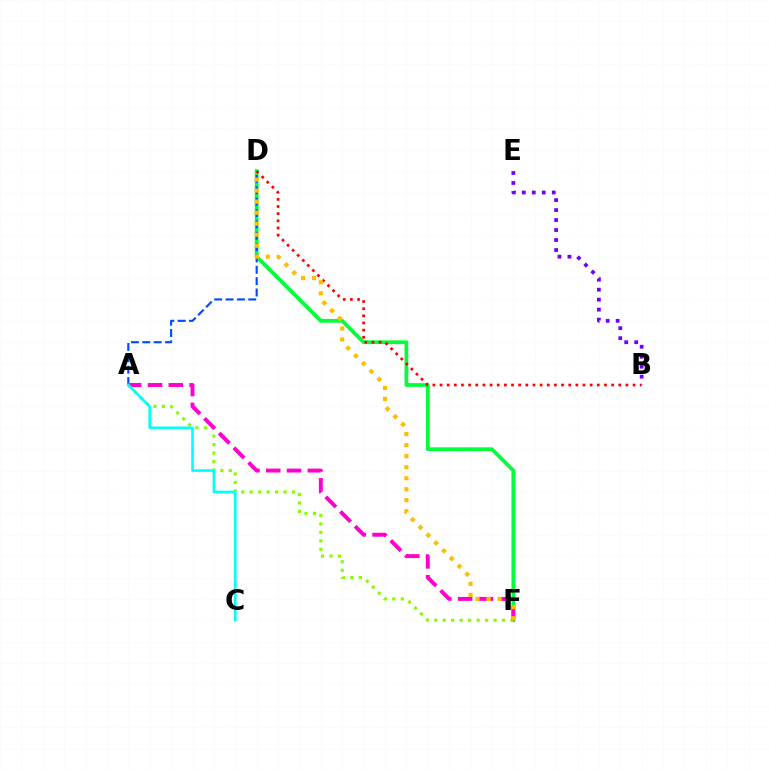{('D', 'F'): [{'color': '#00ff39', 'line_style': 'solid', 'thickness': 2.69}, {'color': '#ffbd00', 'line_style': 'dotted', 'thickness': 2.99}], ('B', 'D'): [{'color': '#ff0000', 'line_style': 'dotted', 'thickness': 1.94}], ('A', 'F'): [{'color': '#84ff00', 'line_style': 'dotted', 'thickness': 2.3}, {'color': '#ff00cf', 'line_style': 'dashed', 'thickness': 2.82}], ('A', 'D'): [{'color': '#004bff', 'line_style': 'dashed', 'thickness': 1.54}], ('A', 'C'): [{'color': '#00fff6', 'line_style': 'solid', 'thickness': 1.87}], ('B', 'E'): [{'color': '#7200ff', 'line_style': 'dotted', 'thickness': 2.71}]}